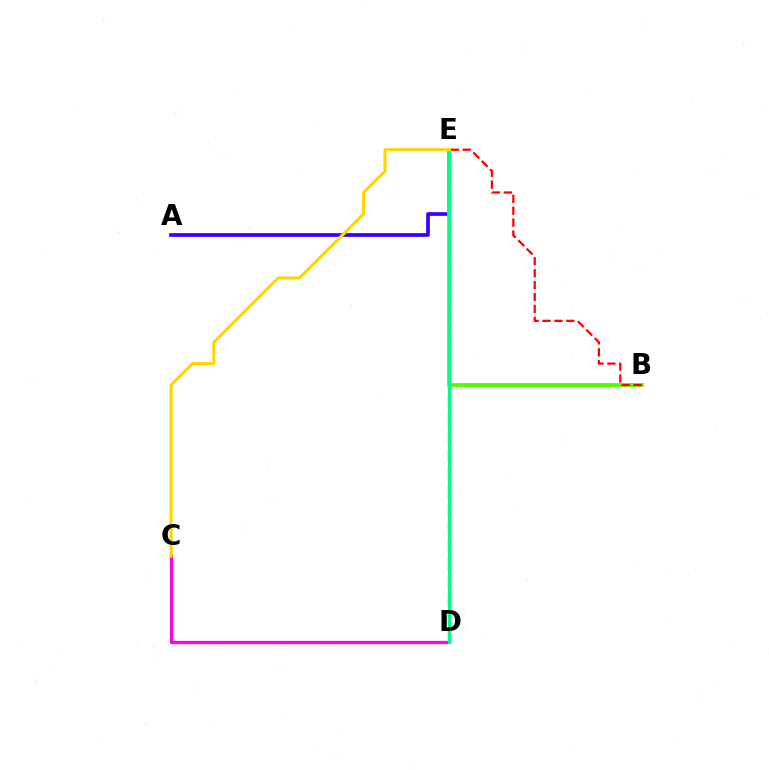{('D', 'E'): [{'color': '#009eff', 'line_style': 'dashed', 'thickness': 2.45}, {'color': '#00ff86', 'line_style': 'solid', 'thickness': 2.15}], ('A', 'E'): [{'color': '#3700ff', 'line_style': 'solid', 'thickness': 2.66}], ('B', 'E'): [{'color': '#4fff00', 'line_style': 'solid', 'thickness': 2.78}, {'color': '#ff0000', 'line_style': 'dashed', 'thickness': 1.61}], ('C', 'D'): [{'color': '#ff00ed', 'line_style': 'solid', 'thickness': 2.36}], ('C', 'E'): [{'color': '#ffd500', 'line_style': 'solid', 'thickness': 2.24}]}